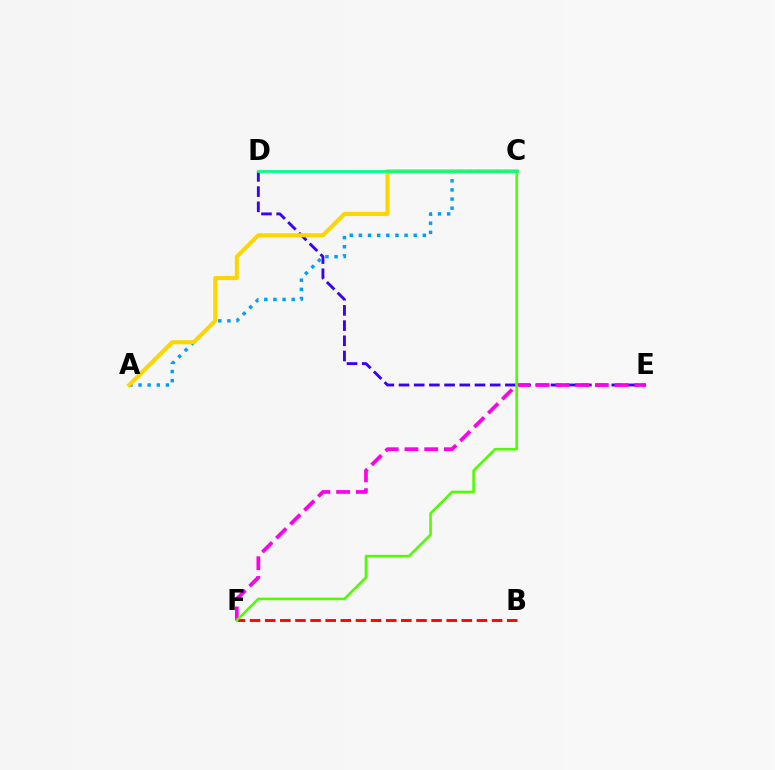{('B', 'F'): [{'color': '#ff0000', 'line_style': 'dashed', 'thickness': 2.06}], ('D', 'E'): [{'color': '#3700ff', 'line_style': 'dashed', 'thickness': 2.06}], ('A', 'C'): [{'color': '#009eff', 'line_style': 'dotted', 'thickness': 2.48}, {'color': '#ffd500', 'line_style': 'solid', 'thickness': 2.94}], ('E', 'F'): [{'color': '#ff00ed', 'line_style': 'dashed', 'thickness': 2.68}], ('C', 'F'): [{'color': '#4fff00', 'line_style': 'solid', 'thickness': 1.87}], ('C', 'D'): [{'color': '#00ff86', 'line_style': 'solid', 'thickness': 1.97}]}